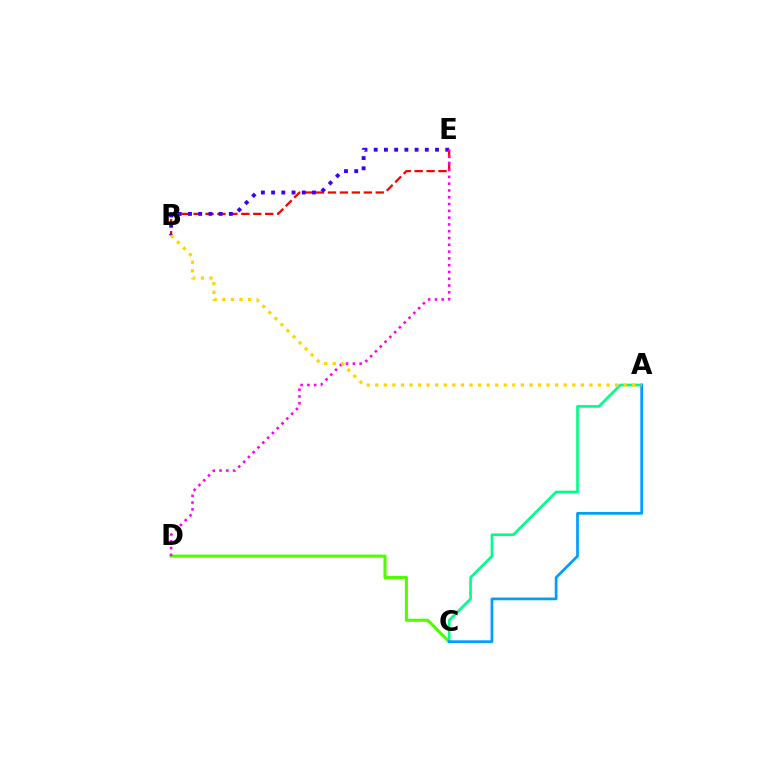{('B', 'E'): [{'color': '#ff0000', 'line_style': 'dashed', 'thickness': 1.62}, {'color': '#3700ff', 'line_style': 'dotted', 'thickness': 2.78}], ('C', 'D'): [{'color': '#4fff00', 'line_style': 'solid', 'thickness': 2.22}], ('D', 'E'): [{'color': '#ff00ed', 'line_style': 'dotted', 'thickness': 1.84}], ('A', 'C'): [{'color': '#00ff86', 'line_style': 'solid', 'thickness': 1.92}, {'color': '#009eff', 'line_style': 'solid', 'thickness': 1.96}], ('A', 'B'): [{'color': '#ffd500', 'line_style': 'dotted', 'thickness': 2.33}]}